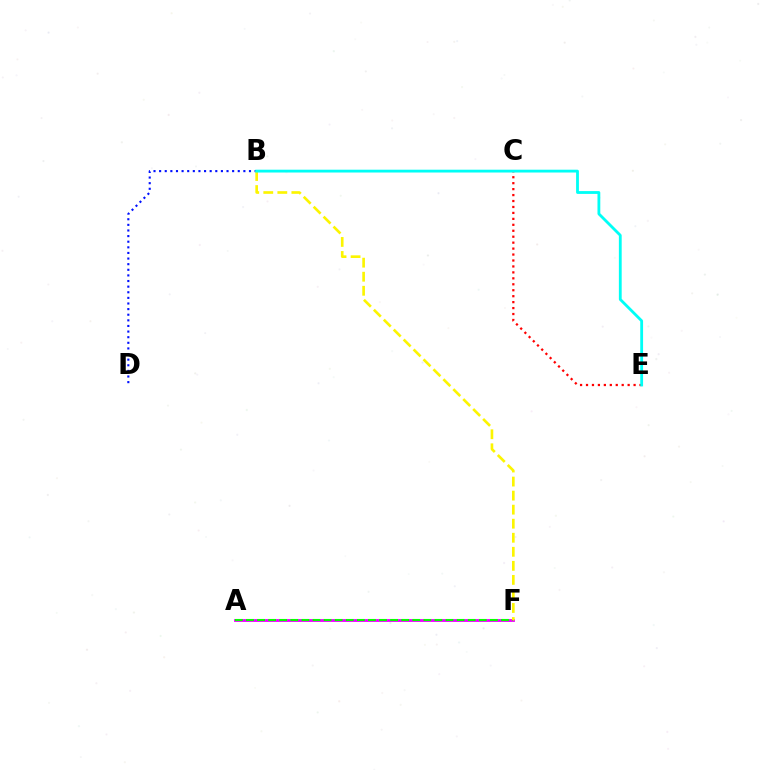{('C', 'E'): [{'color': '#ff0000', 'line_style': 'dotted', 'thickness': 1.62}], ('A', 'F'): [{'color': '#ee00ff', 'line_style': 'solid', 'thickness': 2.03}, {'color': '#08ff00', 'line_style': 'dashed', 'thickness': 1.51}], ('B', 'D'): [{'color': '#0010ff', 'line_style': 'dotted', 'thickness': 1.53}], ('B', 'F'): [{'color': '#fcf500', 'line_style': 'dashed', 'thickness': 1.91}], ('B', 'E'): [{'color': '#00fff6', 'line_style': 'solid', 'thickness': 2.03}]}